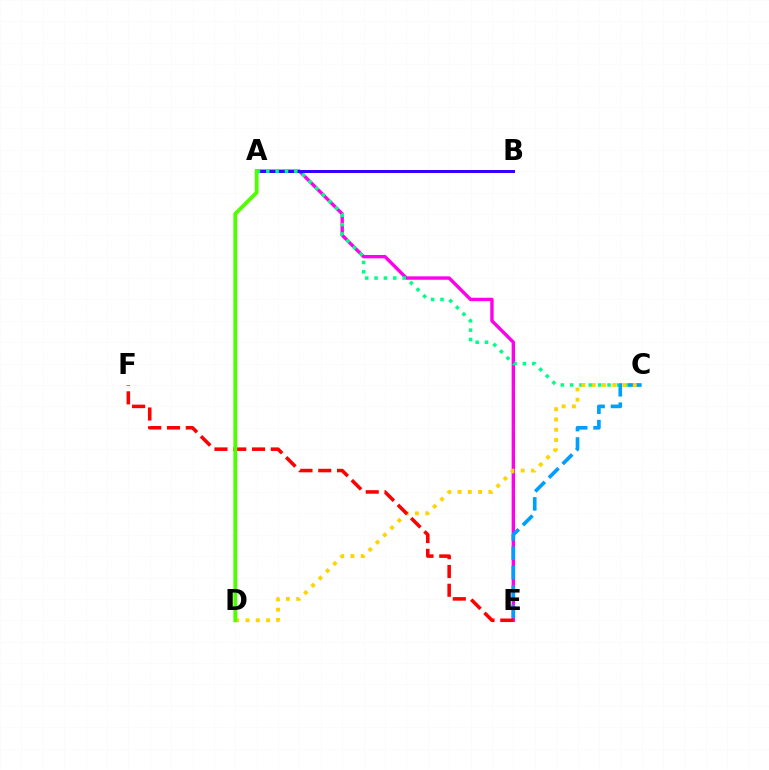{('A', 'E'): [{'color': '#ff00ed', 'line_style': 'solid', 'thickness': 2.44}], ('A', 'B'): [{'color': '#3700ff', 'line_style': 'solid', 'thickness': 2.15}], ('A', 'C'): [{'color': '#00ff86', 'line_style': 'dotted', 'thickness': 2.54}], ('C', 'E'): [{'color': '#009eff', 'line_style': 'dashed', 'thickness': 2.64}], ('C', 'D'): [{'color': '#ffd500', 'line_style': 'dotted', 'thickness': 2.79}], ('E', 'F'): [{'color': '#ff0000', 'line_style': 'dashed', 'thickness': 2.55}], ('A', 'D'): [{'color': '#4fff00', 'line_style': 'solid', 'thickness': 2.76}]}